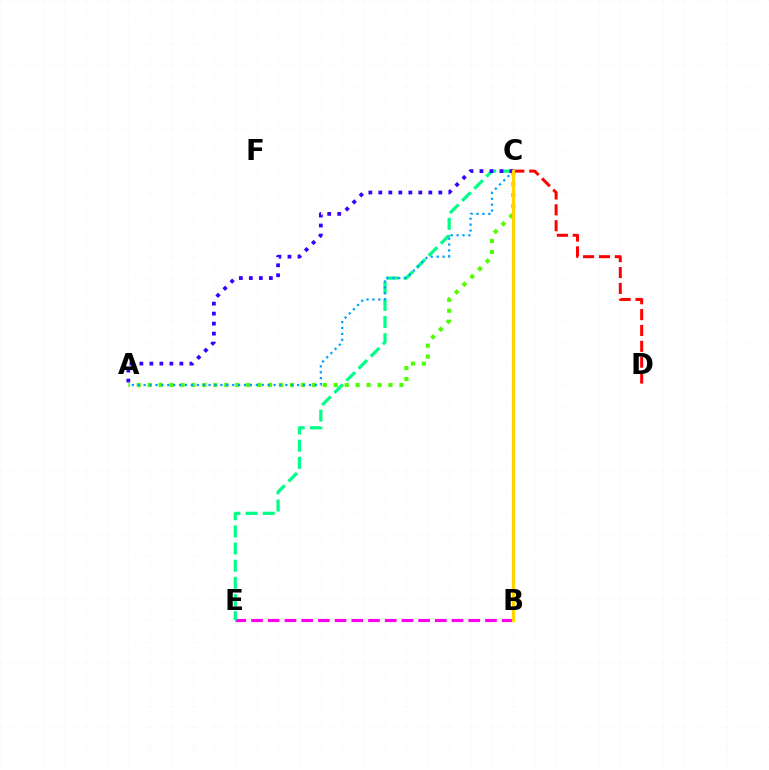{('B', 'E'): [{'color': '#ff00ed', 'line_style': 'dashed', 'thickness': 2.27}], ('A', 'C'): [{'color': '#4fff00', 'line_style': 'dotted', 'thickness': 2.97}, {'color': '#009eff', 'line_style': 'dotted', 'thickness': 1.6}, {'color': '#3700ff', 'line_style': 'dotted', 'thickness': 2.72}], ('C', 'E'): [{'color': '#00ff86', 'line_style': 'dashed', 'thickness': 2.33}], ('C', 'D'): [{'color': '#ff0000', 'line_style': 'dashed', 'thickness': 2.15}], ('B', 'C'): [{'color': '#ffd500', 'line_style': 'solid', 'thickness': 2.34}]}